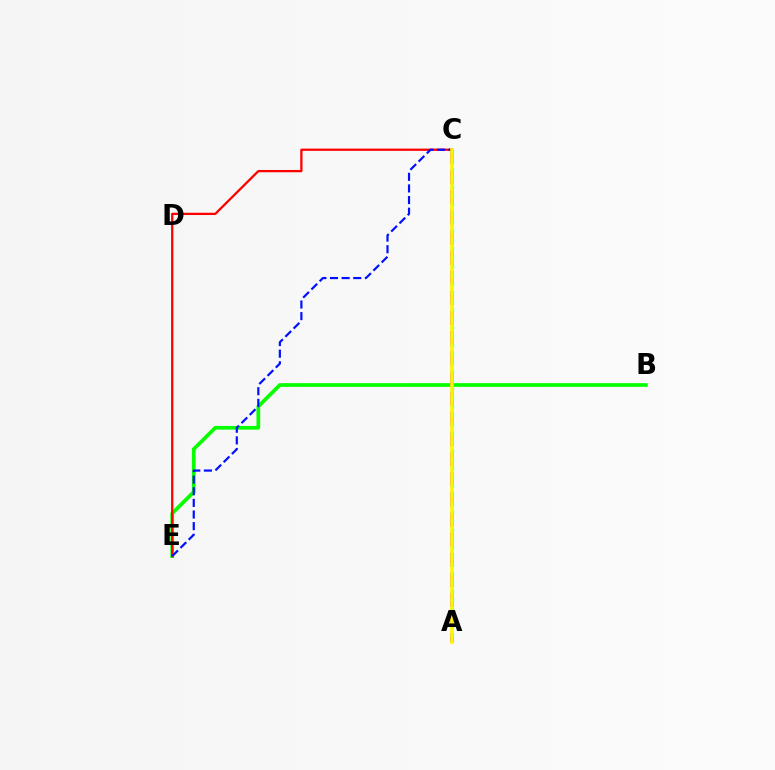{('B', 'E'): [{'color': '#08ff00', 'line_style': 'solid', 'thickness': 2.69}], ('A', 'C'): [{'color': '#ee00ff', 'line_style': 'dashed', 'thickness': 2.74}, {'color': '#00fff6', 'line_style': 'dotted', 'thickness': 2.39}, {'color': '#fcf500', 'line_style': 'solid', 'thickness': 2.6}], ('C', 'E'): [{'color': '#ff0000', 'line_style': 'solid', 'thickness': 1.64}, {'color': '#0010ff', 'line_style': 'dashed', 'thickness': 1.58}]}